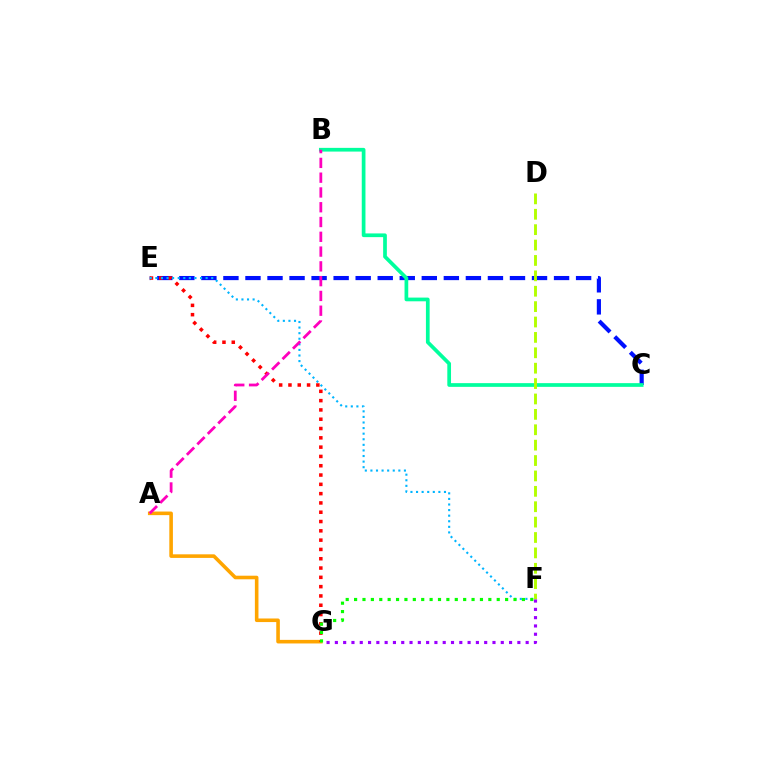{('C', 'E'): [{'color': '#0010ff', 'line_style': 'dashed', 'thickness': 2.99}], ('A', 'G'): [{'color': '#ffa500', 'line_style': 'solid', 'thickness': 2.58}], ('E', 'G'): [{'color': '#ff0000', 'line_style': 'dotted', 'thickness': 2.53}], ('B', 'C'): [{'color': '#00ff9d', 'line_style': 'solid', 'thickness': 2.67}], ('D', 'F'): [{'color': '#b3ff00', 'line_style': 'dashed', 'thickness': 2.09}], ('F', 'G'): [{'color': '#9b00ff', 'line_style': 'dotted', 'thickness': 2.25}, {'color': '#08ff00', 'line_style': 'dotted', 'thickness': 2.28}], ('E', 'F'): [{'color': '#00b5ff', 'line_style': 'dotted', 'thickness': 1.52}], ('A', 'B'): [{'color': '#ff00bd', 'line_style': 'dashed', 'thickness': 2.01}]}